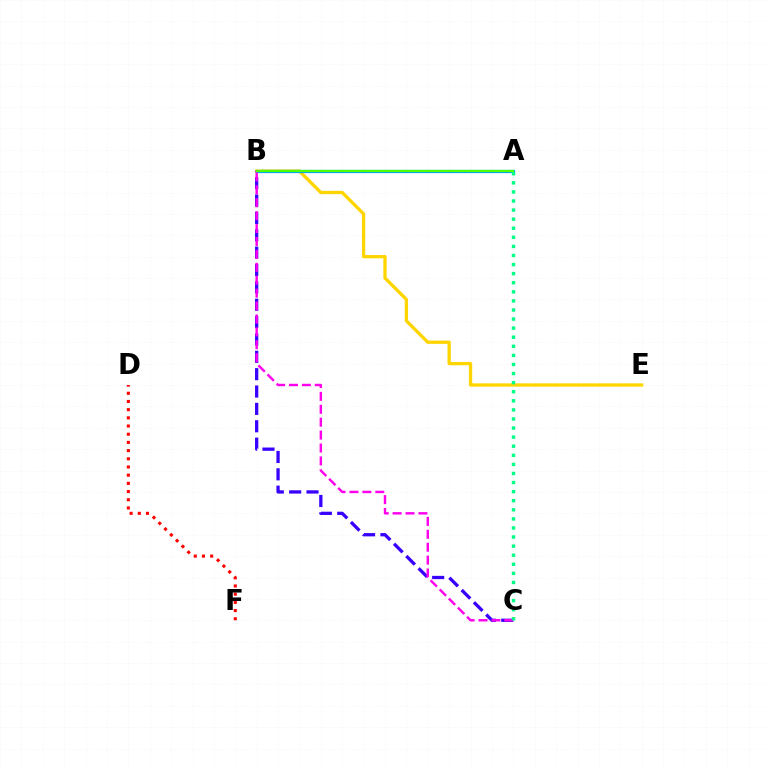{('D', 'F'): [{'color': '#ff0000', 'line_style': 'dotted', 'thickness': 2.23}], ('B', 'E'): [{'color': '#ffd500', 'line_style': 'solid', 'thickness': 2.38}], ('B', 'C'): [{'color': '#3700ff', 'line_style': 'dashed', 'thickness': 2.36}, {'color': '#ff00ed', 'line_style': 'dashed', 'thickness': 1.75}], ('A', 'B'): [{'color': '#009eff', 'line_style': 'solid', 'thickness': 2.35}, {'color': '#4fff00', 'line_style': 'solid', 'thickness': 1.61}], ('A', 'C'): [{'color': '#00ff86', 'line_style': 'dotted', 'thickness': 2.47}]}